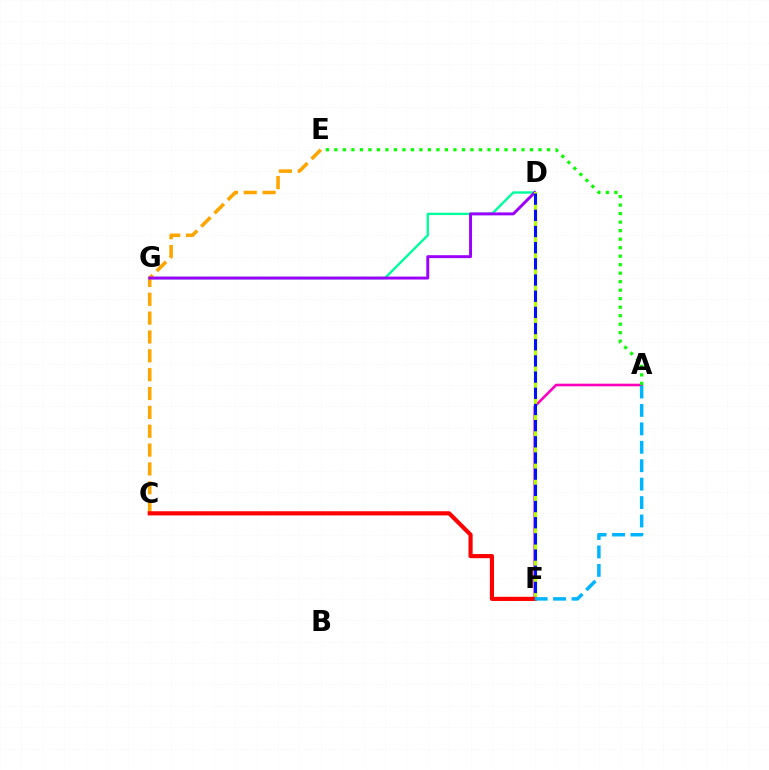{('D', 'G'): [{'color': '#00ff9d', 'line_style': 'solid', 'thickness': 1.71}, {'color': '#9b00ff', 'line_style': 'solid', 'thickness': 2.12}], ('C', 'E'): [{'color': '#ffa500', 'line_style': 'dashed', 'thickness': 2.56}], ('A', 'F'): [{'color': '#ff00bd', 'line_style': 'solid', 'thickness': 1.9}, {'color': '#00b5ff', 'line_style': 'dashed', 'thickness': 2.5}], ('D', 'F'): [{'color': '#b3ff00', 'line_style': 'solid', 'thickness': 2.3}, {'color': '#0010ff', 'line_style': 'dashed', 'thickness': 2.2}], ('C', 'F'): [{'color': '#ff0000', 'line_style': 'solid', 'thickness': 2.99}], ('A', 'E'): [{'color': '#08ff00', 'line_style': 'dotted', 'thickness': 2.31}]}